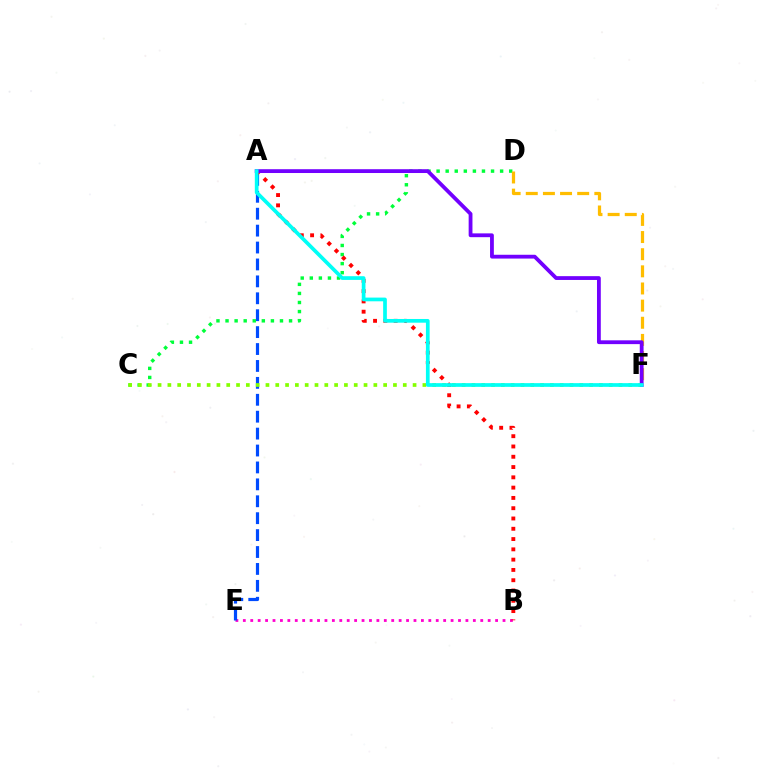{('B', 'E'): [{'color': '#ff00cf', 'line_style': 'dotted', 'thickness': 2.02}], ('A', 'E'): [{'color': '#004bff', 'line_style': 'dashed', 'thickness': 2.3}], ('C', 'D'): [{'color': '#00ff39', 'line_style': 'dotted', 'thickness': 2.47}], ('A', 'B'): [{'color': '#ff0000', 'line_style': 'dotted', 'thickness': 2.8}], ('D', 'F'): [{'color': '#ffbd00', 'line_style': 'dashed', 'thickness': 2.33}], ('C', 'F'): [{'color': '#84ff00', 'line_style': 'dotted', 'thickness': 2.66}], ('A', 'F'): [{'color': '#7200ff', 'line_style': 'solid', 'thickness': 2.74}, {'color': '#00fff6', 'line_style': 'solid', 'thickness': 2.67}]}